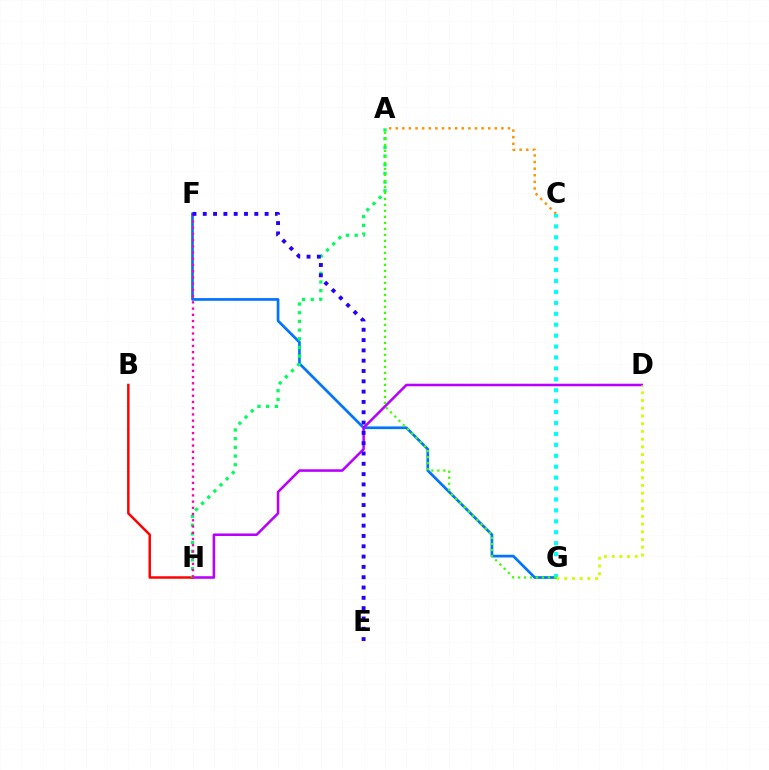{('A', 'C'): [{'color': '#ff9400', 'line_style': 'dotted', 'thickness': 1.79}], ('F', 'G'): [{'color': '#0074ff', 'line_style': 'solid', 'thickness': 1.95}], ('C', 'G'): [{'color': '#00fff6', 'line_style': 'dotted', 'thickness': 2.97}], ('D', 'H'): [{'color': '#b900ff', 'line_style': 'solid', 'thickness': 1.84}], ('D', 'G'): [{'color': '#d1ff00', 'line_style': 'dotted', 'thickness': 2.1}], ('B', 'H'): [{'color': '#ff0000', 'line_style': 'solid', 'thickness': 1.78}], ('A', 'H'): [{'color': '#00ff5c', 'line_style': 'dotted', 'thickness': 2.36}], ('A', 'G'): [{'color': '#3dff00', 'line_style': 'dotted', 'thickness': 1.63}], ('F', 'H'): [{'color': '#ff00ac', 'line_style': 'dotted', 'thickness': 1.69}], ('E', 'F'): [{'color': '#2500ff', 'line_style': 'dotted', 'thickness': 2.8}]}